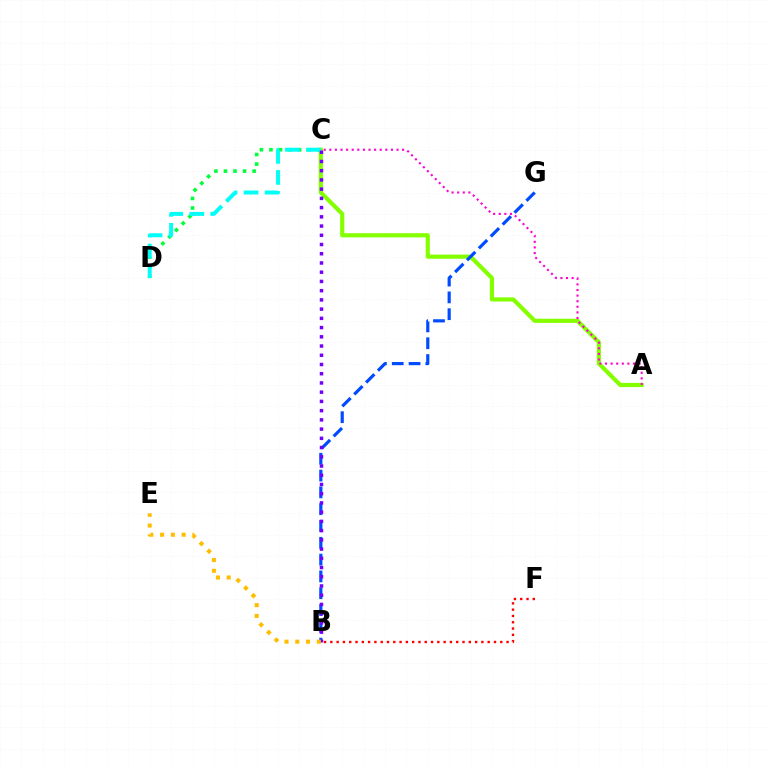{('C', 'D'): [{'color': '#00ff39', 'line_style': 'dotted', 'thickness': 2.6}, {'color': '#00fff6', 'line_style': 'dashed', 'thickness': 2.86}], ('A', 'C'): [{'color': '#84ff00', 'line_style': 'solid', 'thickness': 3.0}, {'color': '#ff00cf', 'line_style': 'dotted', 'thickness': 1.52}], ('B', 'G'): [{'color': '#004bff', 'line_style': 'dashed', 'thickness': 2.28}], ('B', 'C'): [{'color': '#7200ff', 'line_style': 'dotted', 'thickness': 2.51}], ('B', 'E'): [{'color': '#ffbd00', 'line_style': 'dotted', 'thickness': 2.92}], ('B', 'F'): [{'color': '#ff0000', 'line_style': 'dotted', 'thickness': 1.71}]}